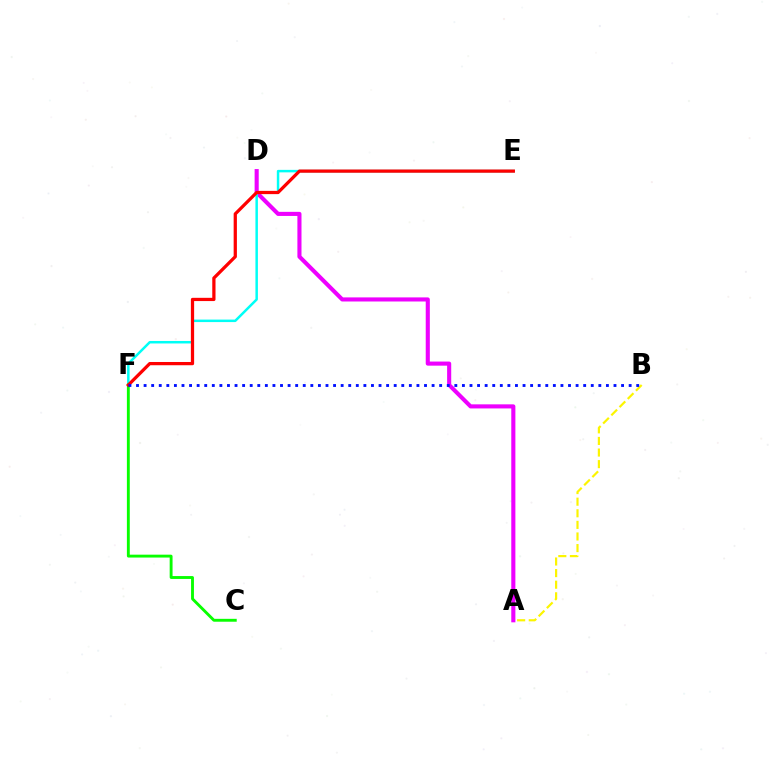{('A', 'B'): [{'color': '#fcf500', 'line_style': 'dashed', 'thickness': 1.58}], ('A', 'D'): [{'color': '#ee00ff', 'line_style': 'solid', 'thickness': 2.95}], ('E', 'F'): [{'color': '#00fff6', 'line_style': 'solid', 'thickness': 1.79}, {'color': '#ff0000', 'line_style': 'solid', 'thickness': 2.34}], ('C', 'F'): [{'color': '#08ff00', 'line_style': 'solid', 'thickness': 2.07}], ('B', 'F'): [{'color': '#0010ff', 'line_style': 'dotted', 'thickness': 2.06}]}